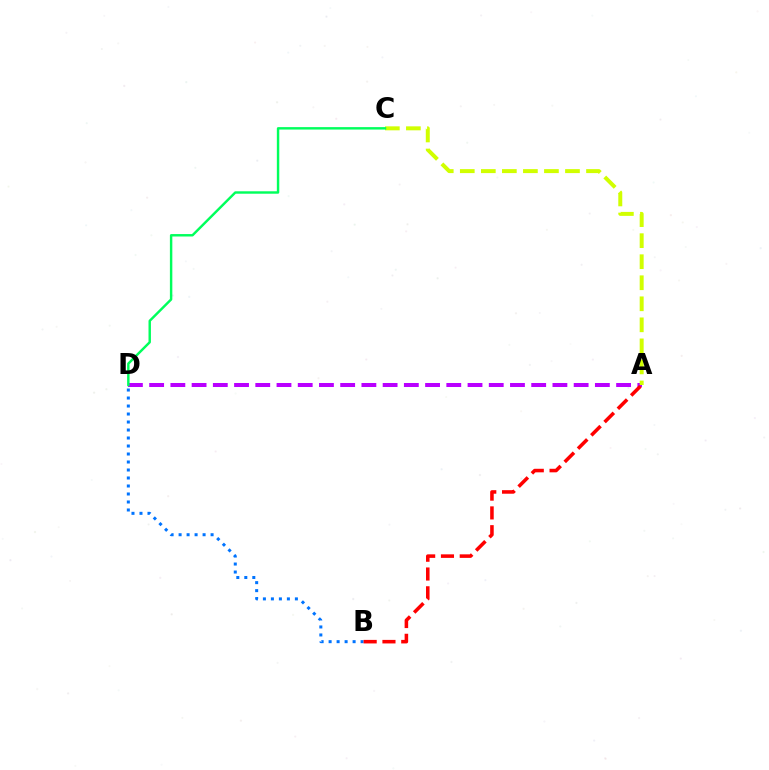{('A', 'D'): [{'color': '#b900ff', 'line_style': 'dashed', 'thickness': 2.88}], ('A', 'C'): [{'color': '#d1ff00', 'line_style': 'dashed', 'thickness': 2.86}], ('B', 'D'): [{'color': '#0074ff', 'line_style': 'dotted', 'thickness': 2.17}], ('A', 'B'): [{'color': '#ff0000', 'line_style': 'dashed', 'thickness': 2.55}], ('C', 'D'): [{'color': '#00ff5c', 'line_style': 'solid', 'thickness': 1.75}]}